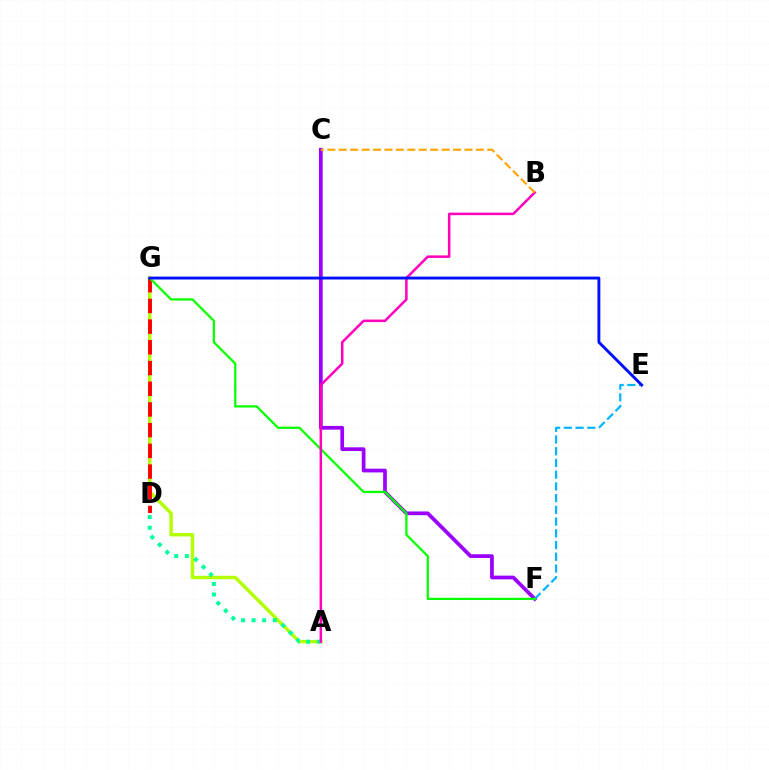{('C', 'F'): [{'color': '#9b00ff', 'line_style': 'solid', 'thickness': 2.69}], ('A', 'G'): [{'color': '#b3ff00', 'line_style': 'solid', 'thickness': 2.46}], ('E', 'F'): [{'color': '#00b5ff', 'line_style': 'dashed', 'thickness': 1.59}], ('D', 'G'): [{'color': '#ff0000', 'line_style': 'dashed', 'thickness': 2.81}], ('A', 'D'): [{'color': '#00ff9d', 'line_style': 'dotted', 'thickness': 2.88}], ('F', 'G'): [{'color': '#08ff00', 'line_style': 'solid', 'thickness': 1.63}], ('A', 'B'): [{'color': '#ff00bd', 'line_style': 'solid', 'thickness': 1.81}], ('E', 'G'): [{'color': '#0010ff', 'line_style': 'solid', 'thickness': 2.08}], ('B', 'C'): [{'color': '#ffa500', 'line_style': 'dashed', 'thickness': 1.55}]}